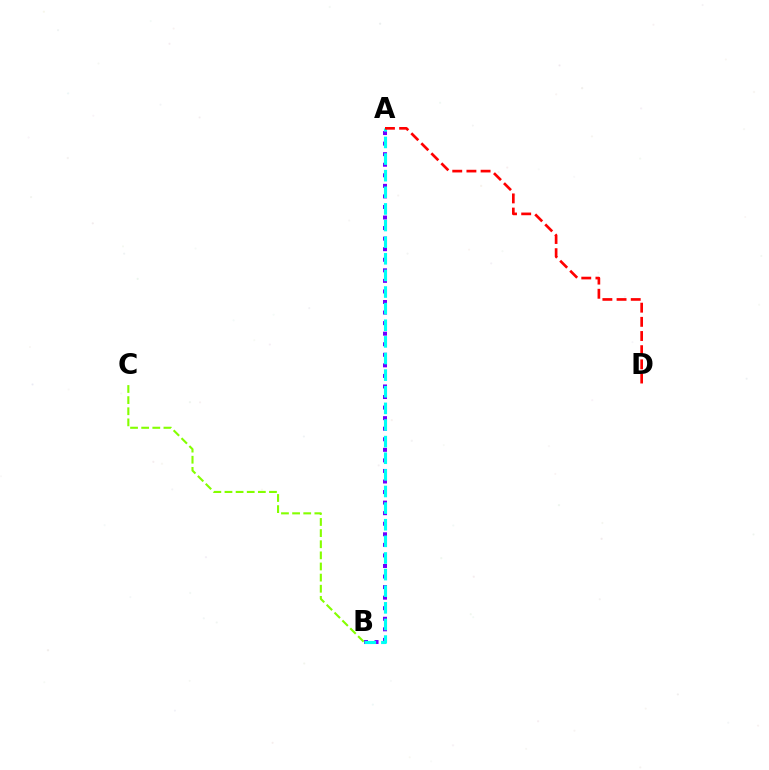{('A', 'B'): [{'color': '#7200ff', 'line_style': 'dotted', 'thickness': 2.87}, {'color': '#00fff6', 'line_style': 'dashed', 'thickness': 2.26}], ('A', 'D'): [{'color': '#ff0000', 'line_style': 'dashed', 'thickness': 1.92}], ('B', 'C'): [{'color': '#84ff00', 'line_style': 'dashed', 'thickness': 1.51}]}